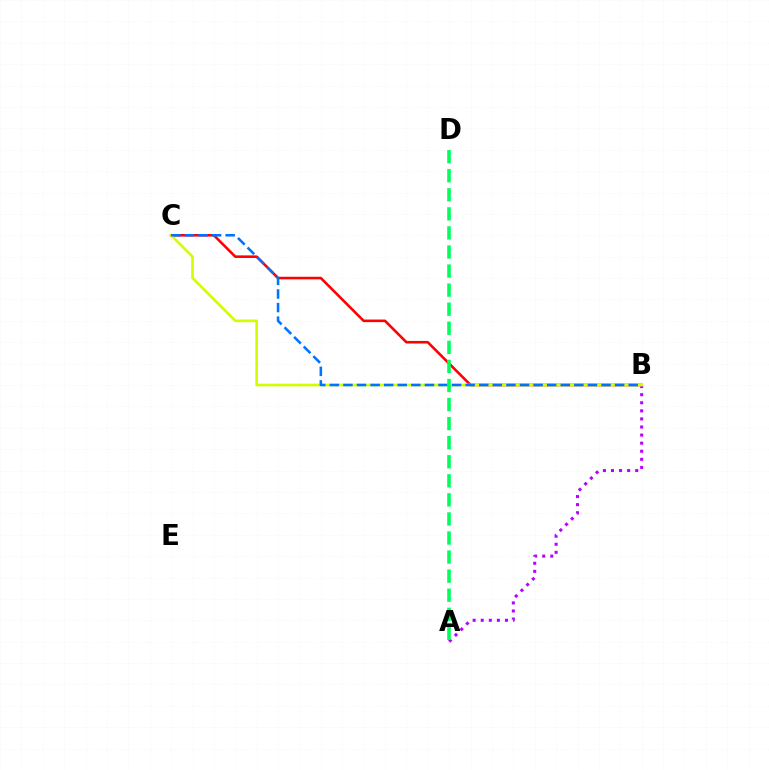{('B', 'C'): [{'color': '#ff0000', 'line_style': 'solid', 'thickness': 1.86}, {'color': '#d1ff00', 'line_style': 'solid', 'thickness': 1.92}, {'color': '#0074ff', 'line_style': 'dashed', 'thickness': 1.85}], ('A', 'B'): [{'color': '#b900ff', 'line_style': 'dotted', 'thickness': 2.2}], ('A', 'D'): [{'color': '#00ff5c', 'line_style': 'dashed', 'thickness': 2.59}]}